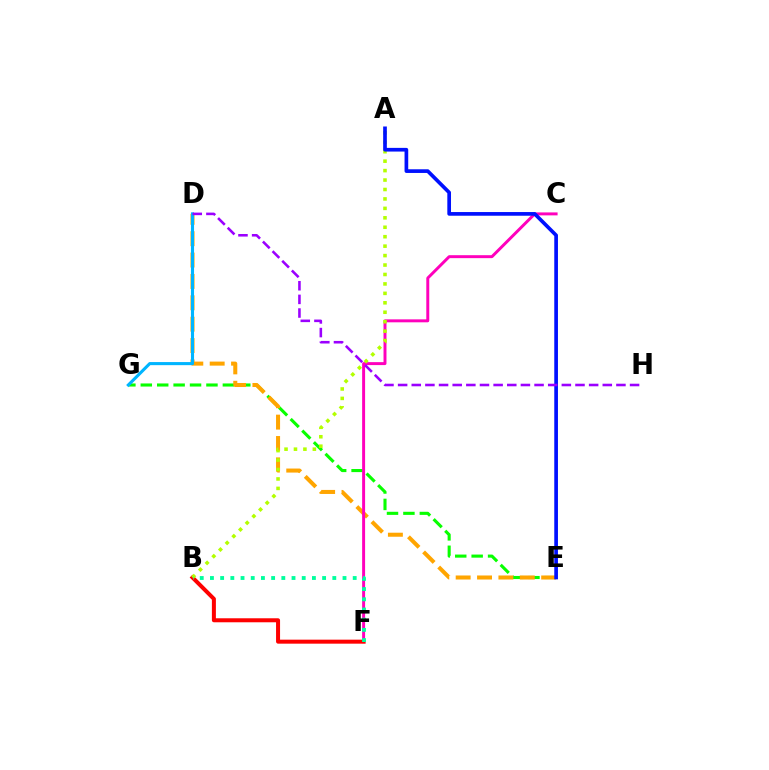{('E', 'G'): [{'color': '#08ff00', 'line_style': 'dashed', 'thickness': 2.23}], ('D', 'E'): [{'color': '#ffa500', 'line_style': 'dashed', 'thickness': 2.9}], ('C', 'F'): [{'color': '#ff00bd', 'line_style': 'solid', 'thickness': 2.13}], ('D', 'G'): [{'color': '#00b5ff', 'line_style': 'solid', 'thickness': 2.23}], ('B', 'F'): [{'color': '#ff0000', 'line_style': 'solid', 'thickness': 2.88}, {'color': '#00ff9d', 'line_style': 'dotted', 'thickness': 2.77}], ('A', 'B'): [{'color': '#b3ff00', 'line_style': 'dotted', 'thickness': 2.57}], ('A', 'E'): [{'color': '#0010ff', 'line_style': 'solid', 'thickness': 2.65}], ('D', 'H'): [{'color': '#9b00ff', 'line_style': 'dashed', 'thickness': 1.85}]}